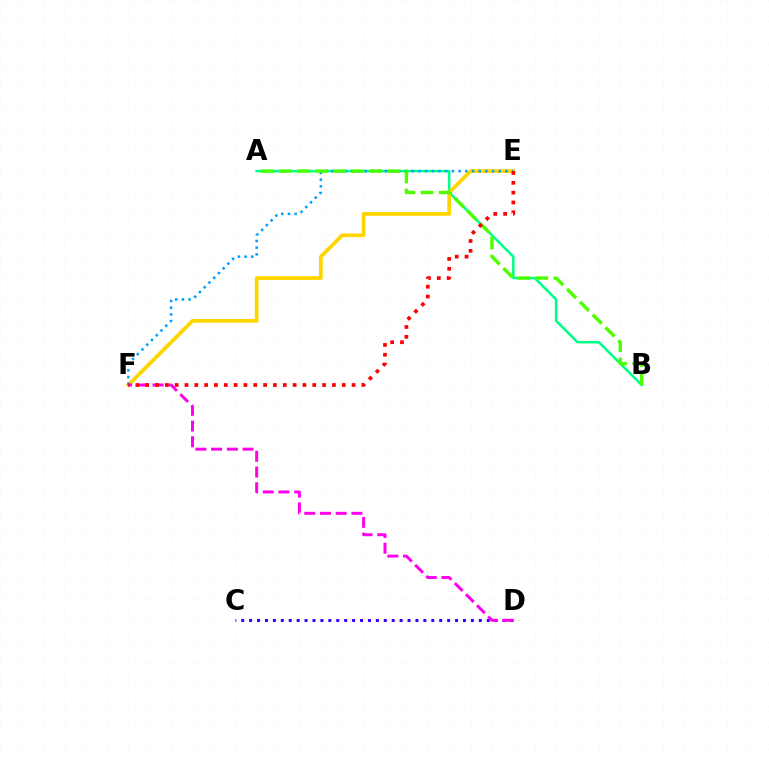{('C', 'D'): [{'color': '#3700ff', 'line_style': 'dotted', 'thickness': 2.15}], ('A', 'B'): [{'color': '#00ff86', 'line_style': 'solid', 'thickness': 1.82}, {'color': '#4fff00', 'line_style': 'dashed', 'thickness': 2.46}], ('E', 'F'): [{'color': '#ffd500', 'line_style': 'solid', 'thickness': 2.7}, {'color': '#009eff', 'line_style': 'dotted', 'thickness': 1.82}, {'color': '#ff0000', 'line_style': 'dotted', 'thickness': 2.67}], ('D', 'F'): [{'color': '#ff00ed', 'line_style': 'dashed', 'thickness': 2.14}]}